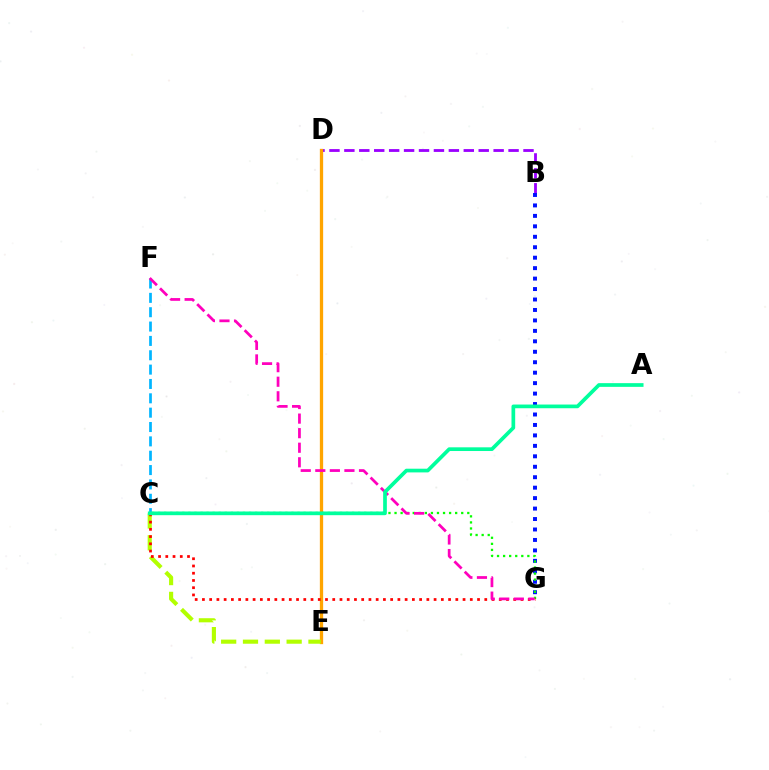{('B', 'D'): [{'color': '#9b00ff', 'line_style': 'dashed', 'thickness': 2.03}], ('B', 'G'): [{'color': '#0010ff', 'line_style': 'dotted', 'thickness': 2.84}], ('D', 'E'): [{'color': '#ffa500', 'line_style': 'solid', 'thickness': 2.37}], ('C', 'F'): [{'color': '#00b5ff', 'line_style': 'dashed', 'thickness': 1.95}], ('C', 'E'): [{'color': '#b3ff00', 'line_style': 'dashed', 'thickness': 2.96}], ('C', 'G'): [{'color': '#08ff00', 'line_style': 'dotted', 'thickness': 1.65}, {'color': '#ff0000', 'line_style': 'dotted', 'thickness': 1.97}], ('F', 'G'): [{'color': '#ff00bd', 'line_style': 'dashed', 'thickness': 1.98}], ('A', 'C'): [{'color': '#00ff9d', 'line_style': 'solid', 'thickness': 2.66}]}